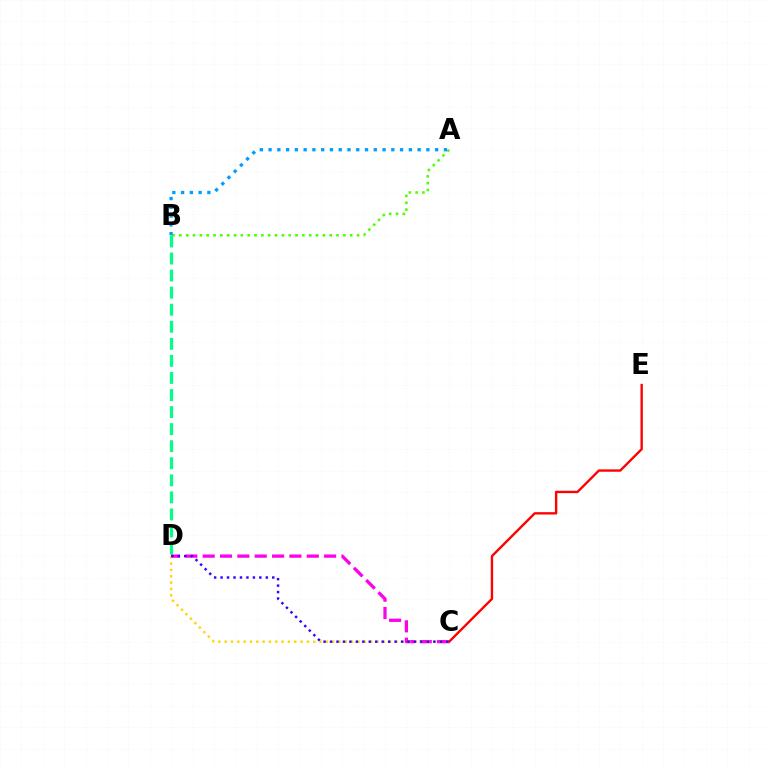{('A', 'B'): [{'color': '#4fff00', 'line_style': 'dotted', 'thickness': 1.86}, {'color': '#009eff', 'line_style': 'dotted', 'thickness': 2.38}], ('C', 'E'): [{'color': '#ff0000', 'line_style': 'solid', 'thickness': 1.7}], ('B', 'D'): [{'color': '#00ff86', 'line_style': 'dashed', 'thickness': 2.32}], ('C', 'D'): [{'color': '#ff00ed', 'line_style': 'dashed', 'thickness': 2.36}, {'color': '#ffd500', 'line_style': 'dotted', 'thickness': 1.72}, {'color': '#3700ff', 'line_style': 'dotted', 'thickness': 1.75}]}